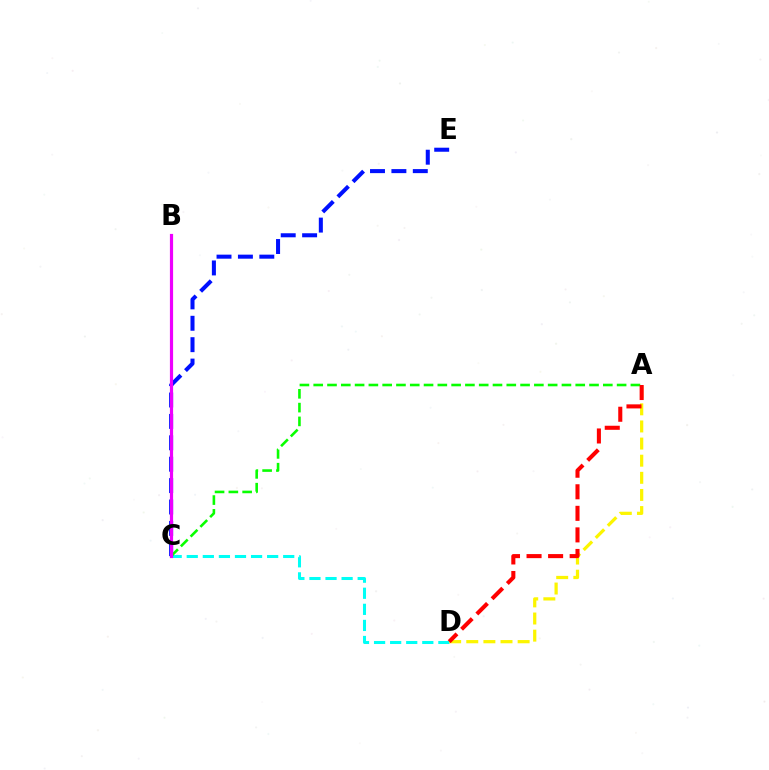{('C', 'D'): [{'color': '#00fff6', 'line_style': 'dashed', 'thickness': 2.18}], ('C', 'E'): [{'color': '#0010ff', 'line_style': 'dashed', 'thickness': 2.91}], ('A', 'C'): [{'color': '#08ff00', 'line_style': 'dashed', 'thickness': 1.87}], ('A', 'D'): [{'color': '#fcf500', 'line_style': 'dashed', 'thickness': 2.33}, {'color': '#ff0000', 'line_style': 'dashed', 'thickness': 2.93}], ('B', 'C'): [{'color': '#ee00ff', 'line_style': 'solid', 'thickness': 2.3}]}